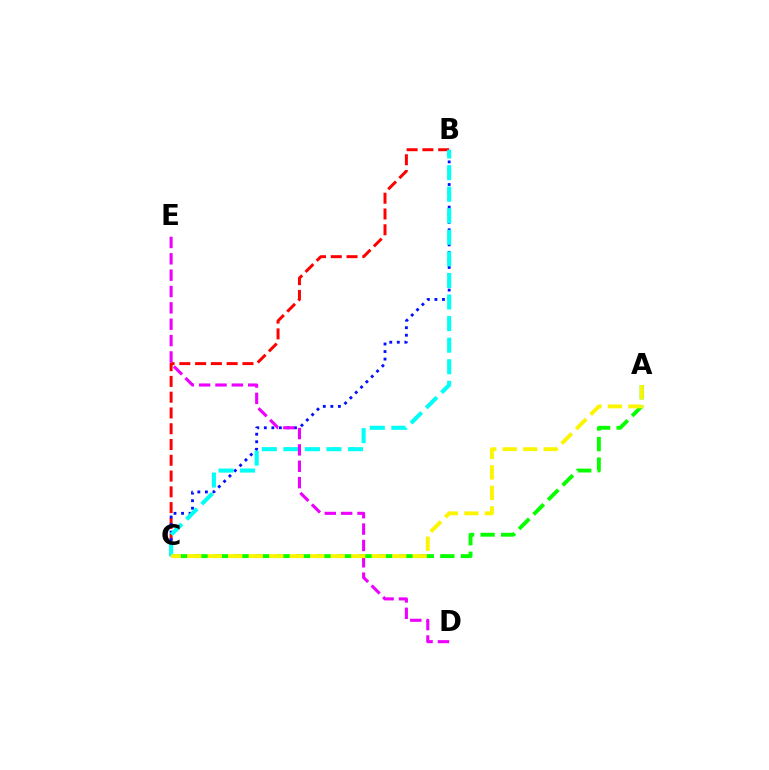{('B', 'C'): [{'color': '#ff0000', 'line_style': 'dashed', 'thickness': 2.14}, {'color': '#0010ff', 'line_style': 'dotted', 'thickness': 2.05}, {'color': '#00fff6', 'line_style': 'dashed', 'thickness': 2.93}], ('D', 'E'): [{'color': '#ee00ff', 'line_style': 'dashed', 'thickness': 2.22}], ('A', 'C'): [{'color': '#08ff00', 'line_style': 'dashed', 'thickness': 2.79}, {'color': '#fcf500', 'line_style': 'dashed', 'thickness': 2.78}]}